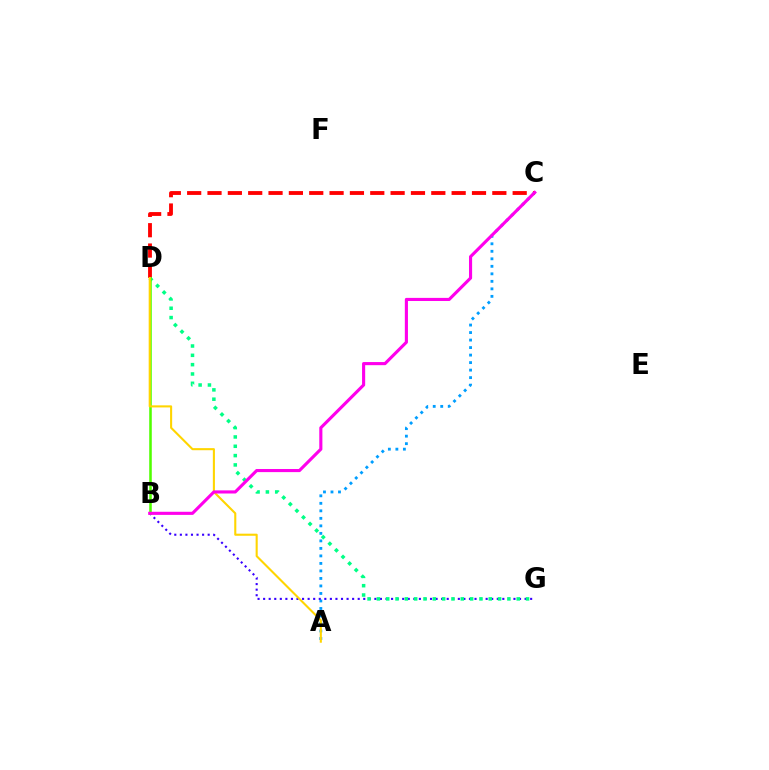{('A', 'C'): [{'color': '#009eff', 'line_style': 'dotted', 'thickness': 2.04}], ('B', 'G'): [{'color': '#3700ff', 'line_style': 'dotted', 'thickness': 1.51}], ('C', 'D'): [{'color': '#ff0000', 'line_style': 'dashed', 'thickness': 2.76}], ('D', 'G'): [{'color': '#00ff86', 'line_style': 'dotted', 'thickness': 2.53}], ('B', 'D'): [{'color': '#4fff00', 'line_style': 'solid', 'thickness': 1.84}], ('A', 'D'): [{'color': '#ffd500', 'line_style': 'solid', 'thickness': 1.51}], ('B', 'C'): [{'color': '#ff00ed', 'line_style': 'solid', 'thickness': 2.24}]}